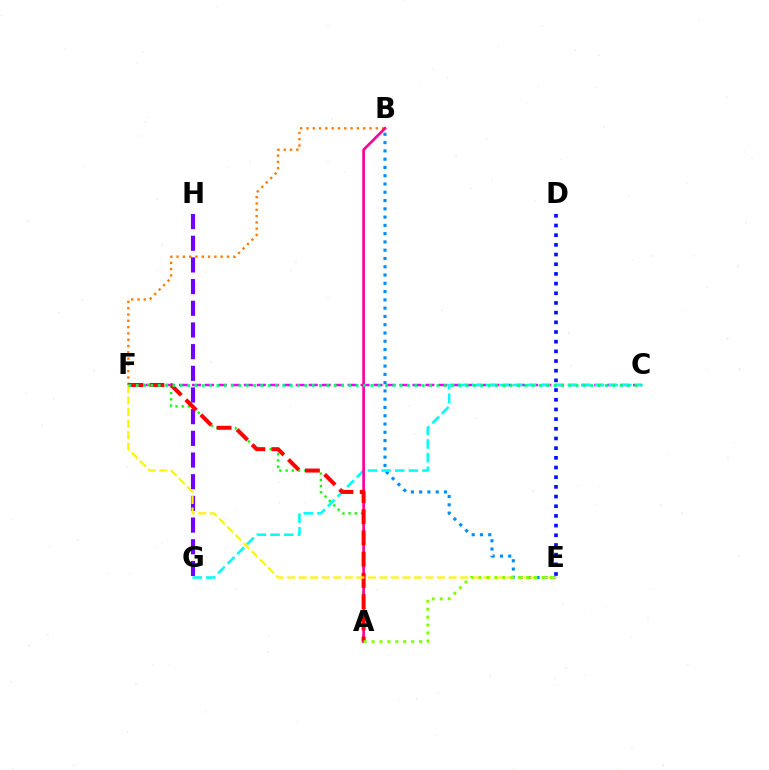{('B', 'F'): [{'color': '#ff7c00', 'line_style': 'dotted', 'thickness': 1.71}], ('B', 'E'): [{'color': '#008cff', 'line_style': 'dotted', 'thickness': 2.25}], ('G', 'H'): [{'color': '#7200ff', 'line_style': 'dashed', 'thickness': 2.95}], ('C', 'F'): [{'color': '#ee00ff', 'line_style': 'dashed', 'thickness': 1.76}, {'color': '#00ff74', 'line_style': 'dotted', 'thickness': 1.99}], ('A', 'F'): [{'color': '#08ff00', 'line_style': 'dotted', 'thickness': 1.69}, {'color': '#ff0000', 'line_style': 'dashed', 'thickness': 2.88}], ('C', 'G'): [{'color': '#00fff6', 'line_style': 'dashed', 'thickness': 1.85}], ('D', 'E'): [{'color': '#0010ff', 'line_style': 'dotted', 'thickness': 2.63}], ('A', 'B'): [{'color': '#ff0094', 'line_style': 'solid', 'thickness': 1.93}], ('E', 'F'): [{'color': '#fcf500', 'line_style': 'dashed', 'thickness': 1.57}], ('A', 'E'): [{'color': '#84ff00', 'line_style': 'dotted', 'thickness': 2.15}]}